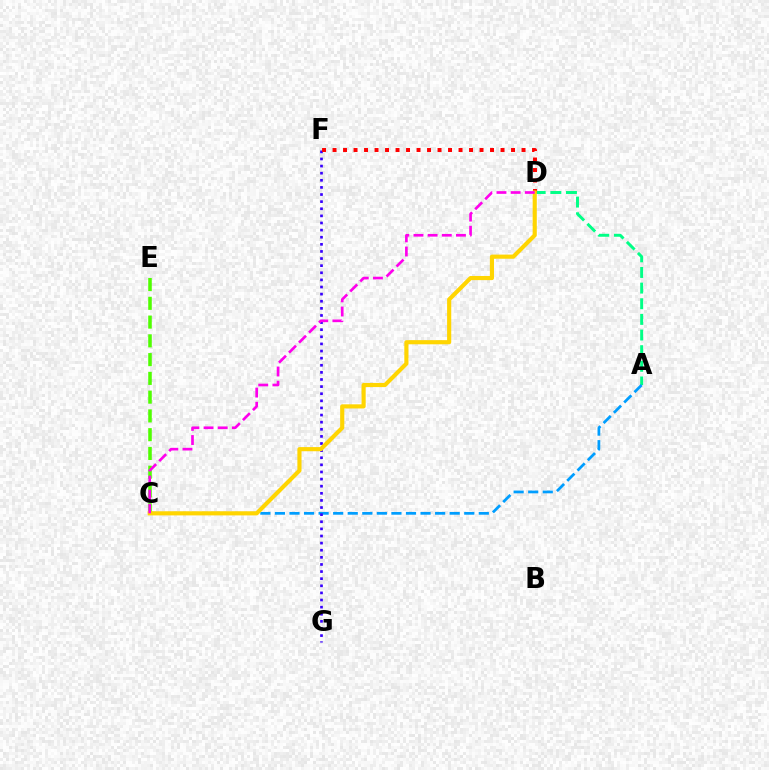{('A', 'D'): [{'color': '#00ff86', 'line_style': 'dashed', 'thickness': 2.12}], ('C', 'E'): [{'color': '#4fff00', 'line_style': 'dashed', 'thickness': 2.55}], ('A', 'C'): [{'color': '#009eff', 'line_style': 'dashed', 'thickness': 1.98}], ('F', 'G'): [{'color': '#3700ff', 'line_style': 'dotted', 'thickness': 1.93}], ('D', 'F'): [{'color': '#ff0000', 'line_style': 'dotted', 'thickness': 2.85}], ('C', 'D'): [{'color': '#ffd500', 'line_style': 'solid', 'thickness': 2.98}, {'color': '#ff00ed', 'line_style': 'dashed', 'thickness': 1.92}]}